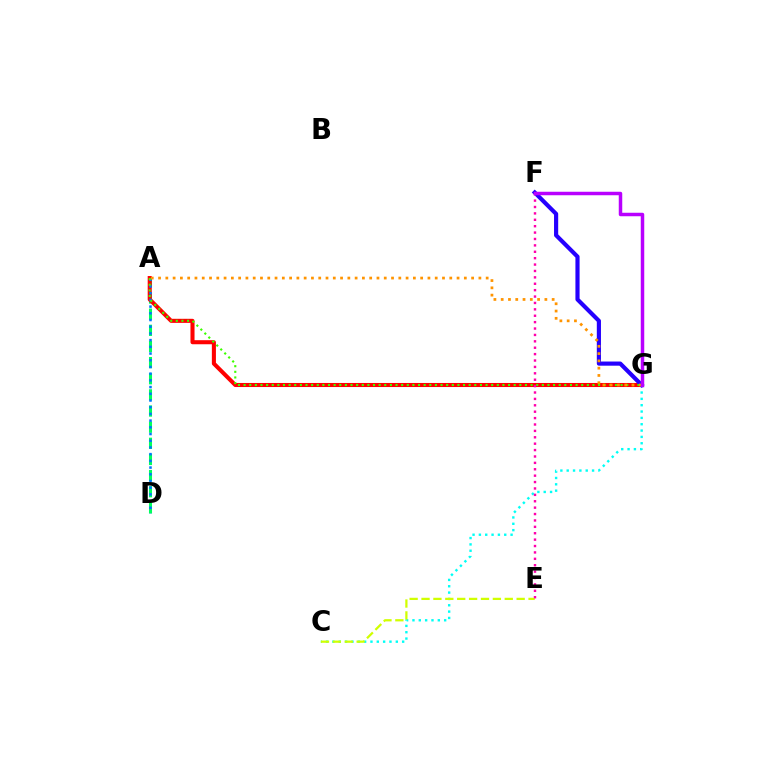{('C', 'G'): [{'color': '#00fff6', 'line_style': 'dotted', 'thickness': 1.72}], ('C', 'E'): [{'color': '#d1ff00', 'line_style': 'dashed', 'thickness': 1.62}], ('A', 'D'): [{'color': '#00ff5c', 'line_style': 'dashed', 'thickness': 2.19}, {'color': '#0074ff', 'line_style': 'dotted', 'thickness': 1.82}], ('A', 'G'): [{'color': '#ff0000', 'line_style': 'solid', 'thickness': 2.93}, {'color': '#3dff00', 'line_style': 'dotted', 'thickness': 1.53}, {'color': '#ff9400', 'line_style': 'dotted', 'thickness': 1.98}], ('F', 'G'): [{'color': '#2500ff', 'line_style': 'solid', 'thickness': 2.99}, {'color': '#b900ff', 'line_style': 'solid', 'thickness': 2.51}], ('E', 'F'): [{'color': '#ff00ac', 'line_style': 'dotted', 'thickness': 1.74}]}